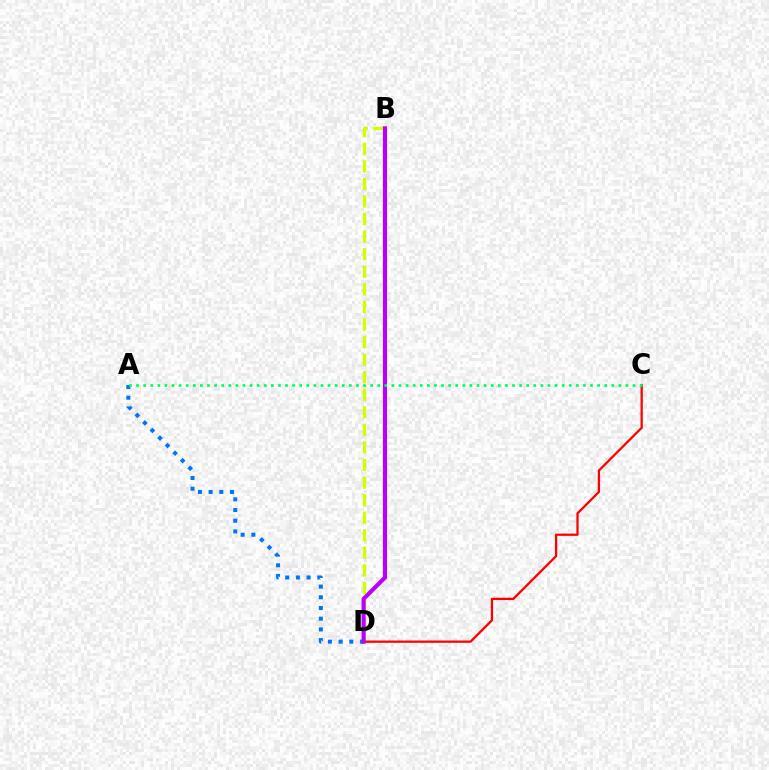{('A', 'D'): [{'color': '#0074ff', 'line_style': 'dotted', 'thickness': 2.9}], ('B', 'D'): [{'color': '#d1ff00', 'line_style': 'dashed', 'thickness': 2.39}, {'color': '#b900ff', 'line_style': 'solid', 'thickness': 2.96}], ('C', 'D'): [{'color': '#ff0000', 'line_style': 'solid', 'thickness': 1.63}], ('A', 'C'): [{'color': '#00ff5c', 'line_style': 'dotted', 'thickness': 1.93}]}